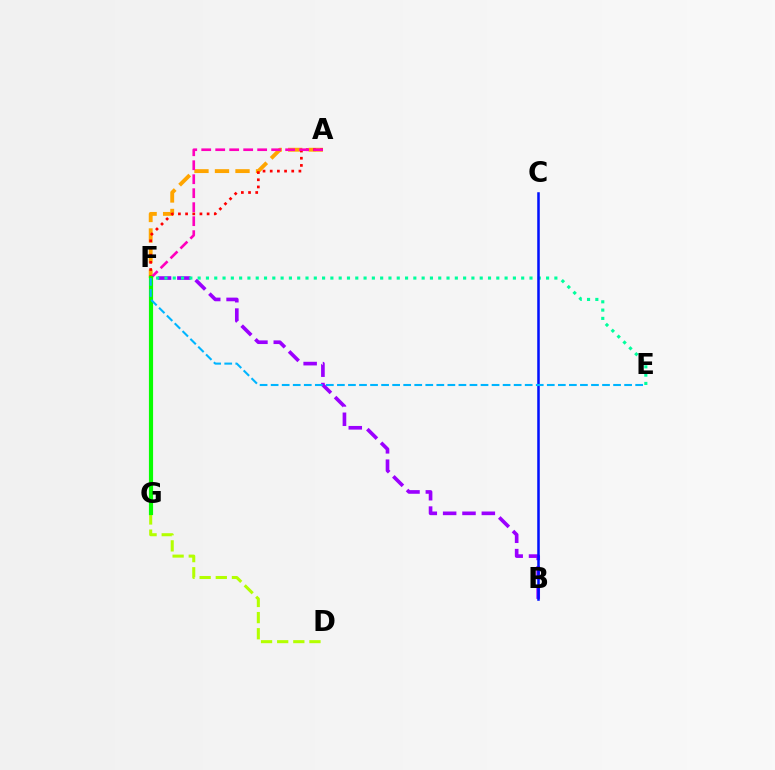{('B', 'F'): [{'color': '#9b00ff', 'line_style': 'dashed', 'thickness': 2.63}], ('A', 'F'): [{'color': '#ffa500', 'line_style': 'dashed', 'thickness': 2.79}, {'color': '#ff0000', 'line_style': 'dotted', 'thickness': 1.95}, {'color': '#ff00bd', 'line_style': 'dashed', 'thickness': 1.9}], ('E', 'F'): [{'color': '#00ff9d', 'line_style': 'dotted', 'thickness': 2.25}, {'color': '#00b5ff', 'line_style': 'dashed', 'thickness': 1.5}], ('B', 'C'): [{'color': '#0010ff', 'line_style': 'solid', 'thickness': 1.82}], ('D', 'G'): [{'color': '#b3ff00', 'line_style': 'dashed', 'thickness': 2.19}], ('F', 'G'): [{'color': '#08ff00', 'line_style': 'solid', 'thickness': 3.0}]}